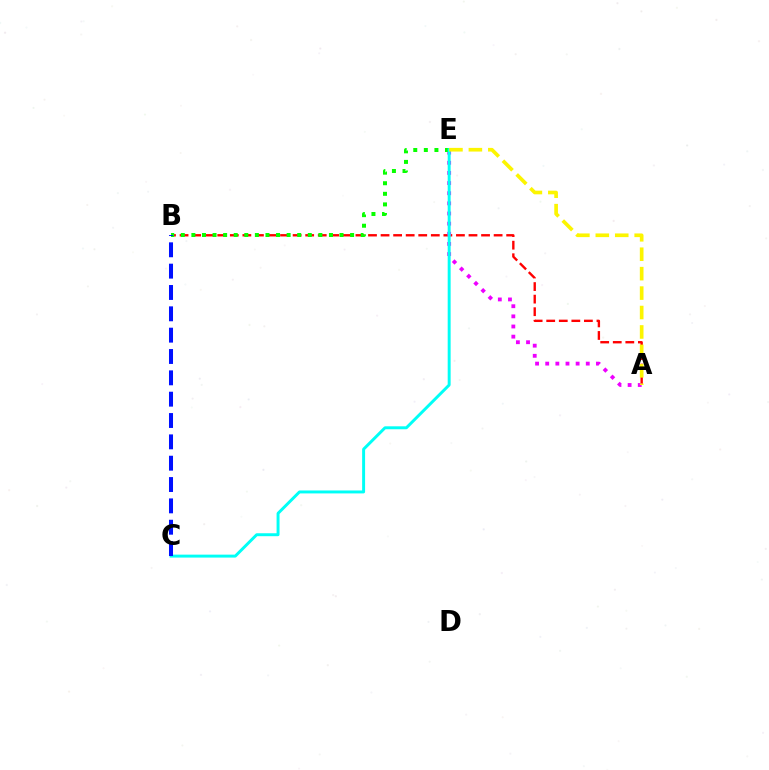{('A', 'B'): [{'color': '#ff0000', 'line_style': 'dashed', 'thickness': 1.71}], ('A', 'E'): [{'color': '#ee00ff', 'line_style': 'dotted', 'thickness': 2.76}, {'color': '#fcf500', 'line_style': 'dashed', 'thickness': 2.64}], ('B', 'E'): [{'color': '#08ff00', 'line_style': 'dotted', 'thickness': 2.88}], ('C', 'E'): [{'color': '#00fff6', 'line_style': 'solid', 'thickness': 2.12}], ('B', 'C'): [{'color': '#0010ff', 'line_style': 'dashed', 'thickness': 2.9}]}